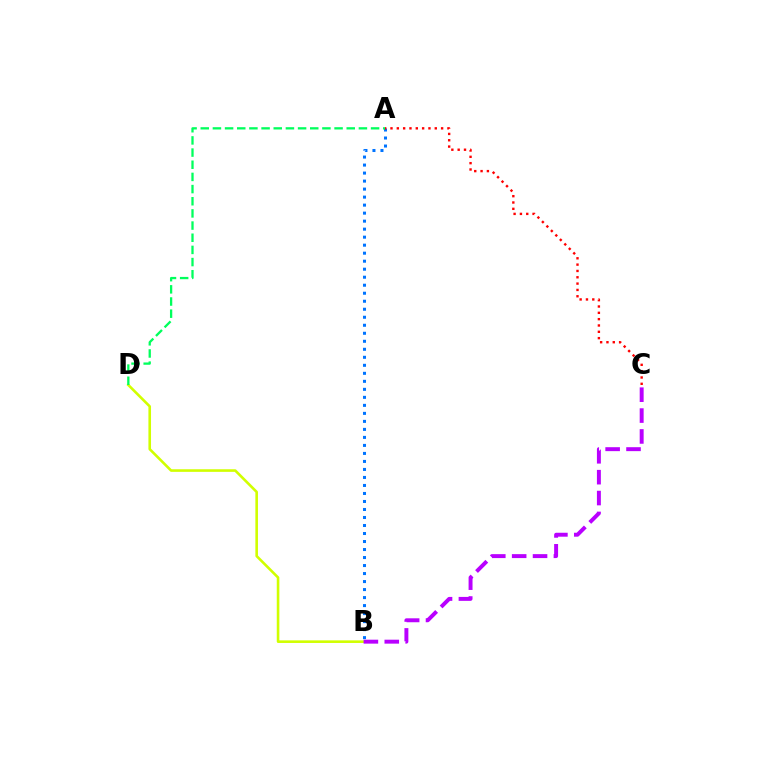{('A', 'B'): [{'color': '#0074ff', 'line_style': 'dotted', 'thickness': 2.18}], ('B', 'D'): [{'color': '#d1ff00', 'line_style': 'solid', 'thickness': 1.88}], ('A', 'C'): [{'color': '#ff0000', 'line_style': 'dotted', 'thickness': 1.72}], ('A', 'D'): [{'color': '#00ff5c', 'line_style': 'dashed', 'thickness': 1.65}], ('B', 'C'): [{'color': '#b900ff', 'line_style': 'dashed', 'thickness': 2.84}]}